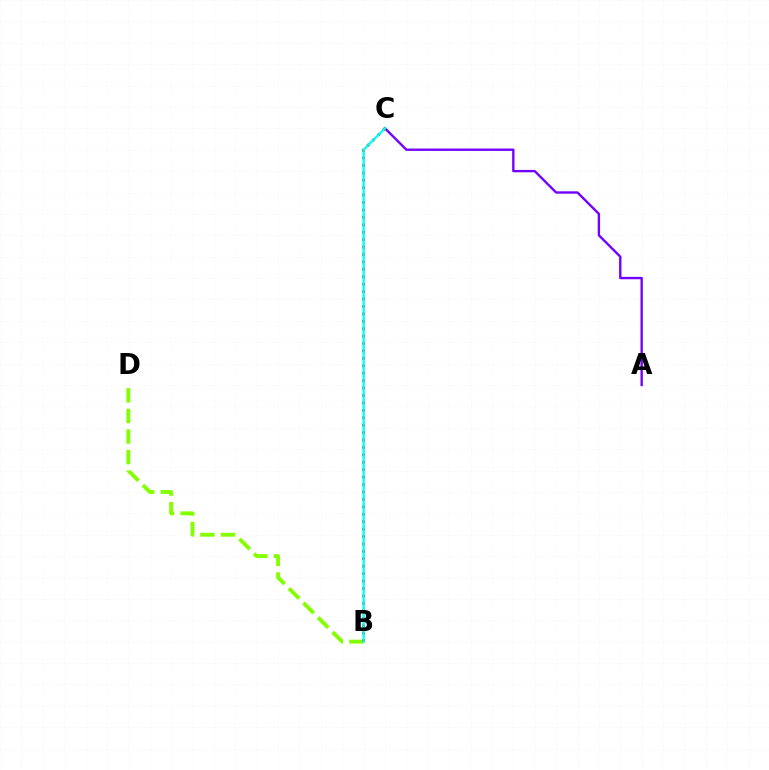{('B', 'D'): [{'color': '#84ff00', 'line_style': 'dashed', 'thickness': 2.8}], ('A', 'C'): [{'color': '#7200ff', 'line_style': 'solid', 'thickness': 1.71}], ('B', 'C'): [{'color': '#ff0000', 'line_style': 'dotted', 'thickness': 2.02}, {'color': '#00fff6', 'line_style': 'solid', 'thickness': 1.66}]}